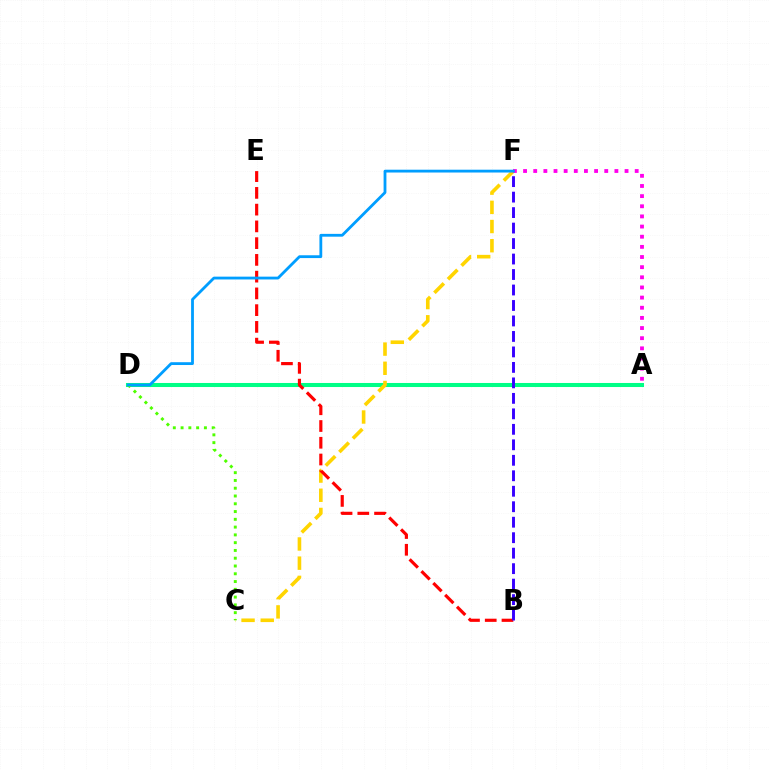{('A', 'D'): [{'color': '#00ff86', 'line_style': 'solid', 'thickness': 2.91}], ('C', 'F'): [{'color': '#ffd500', 'line_style': 'dashed', 'thickness': 2.61}], ('C', 'D'): [{'color': '#4fff00', 'line_style': 'dotted', 'thickness': 2.11}], ('B', 'E'): [{'color': '#ff0000', 'line_style': 'dashed', 'thickness': 2.28}], ('A', 'F'): [{'color': '#ff00ed', 'line_style': 'dotted', 'thickness': 2.76}], ('B', 'F'): [{'color': '#3700ff', 'line_style': 'dashed', 'thickness': 2.1}], ('D', 'F'): [{'color': '#009eff', 'line_style': 'solid', 'thickness': 2.03}]}